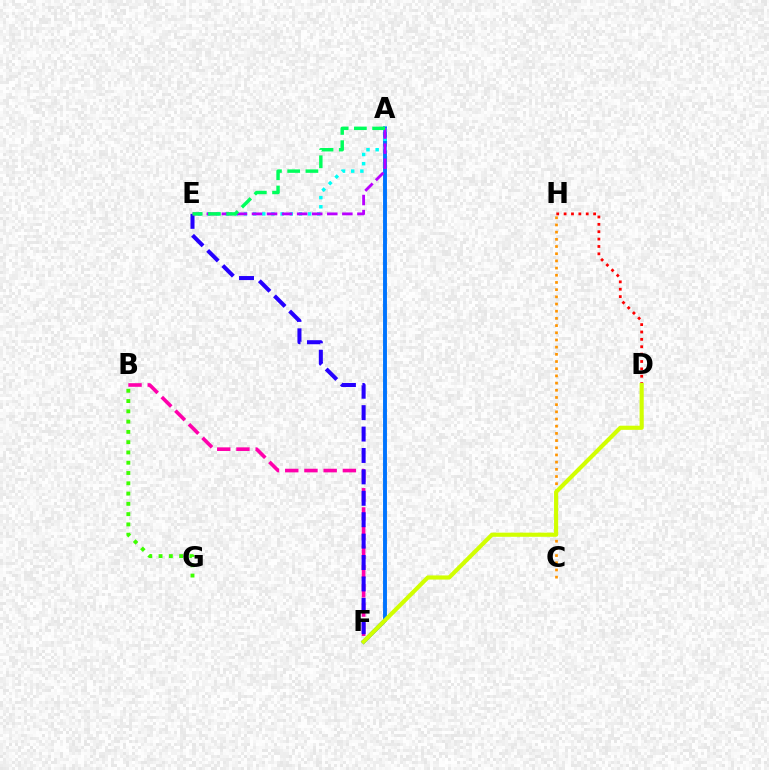{('A', 'F'): [{'color': '#0074ff', 'line_style': 'solid', 'thickness': 2.82}], ('B', 'F'): [{'color': '#ff00ac', 'line_style': 'dashed', 'thickness': 2.61}], ('A', 'E'): [{'color': '#00fff6', 'line_style': 'dotted', 'thickness': 2.49}, {'color': '#b900ff', 'line_style': 'dashed', 'thickness': 2.05}, {'color': '#00ff5c', 'line_style': 'dashed', 'thickness': 2.48}], ('B', 'G'): [{'color': '#3dff00', 'line_style': 'dotted', 'thickness': 2.79}], ('C', 'H'): [{'color': '#ff9400', 'line_style': 'dotted', 'thickness': 1.95}], ('D', 'H'): [{'color': '#ff0000', 'line_style': 'dotted', 'thickness': 2.0}], ('E', 'F'): [{'color': '#2500ff', 'line_style': 'dashed', 'thickness': 2.91}], ('D', 'F'): [{'color': '#d1ff00', 'line_style': 'solid', 'thickness': 2.97}]}